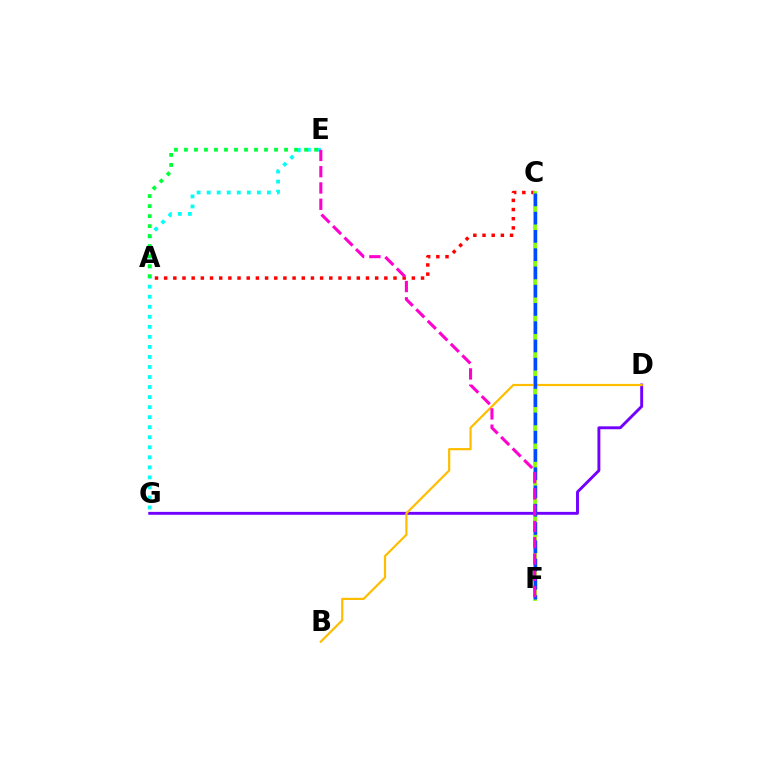{('E', 'G'): [{'color': '#00fff6', 'line_style': 'dotted', 'thickness': 2.73}], ('A', 'C'): [{'color': '#ff0000', 'line_style': 'dotted', 'thickness': 2.49}], ('A', 'E'): [{'color': '#00ff39', 'line_style': 'dotted', 'thickness': 2.72}], ('C', 'F'): [{'color': '#84ff00', 'line_style': 'solid', 'thickness': 2.72}, {'color': '#004bff', 'line_style': 'dashed', 'thickness': 2.48}], ('D', 'G'): [{'color': '#7200ff', 'line_style': 'solid', 'thickness': 2.09}], ('B', 'D'): [{'color': '#ffbd00', 'line_style': 'solid', 'thickness': 1.59}], ('E', 'F'): [{'color': '#ff00cf', 'line_style': 'dashed', 'thickness': 2.21}]}